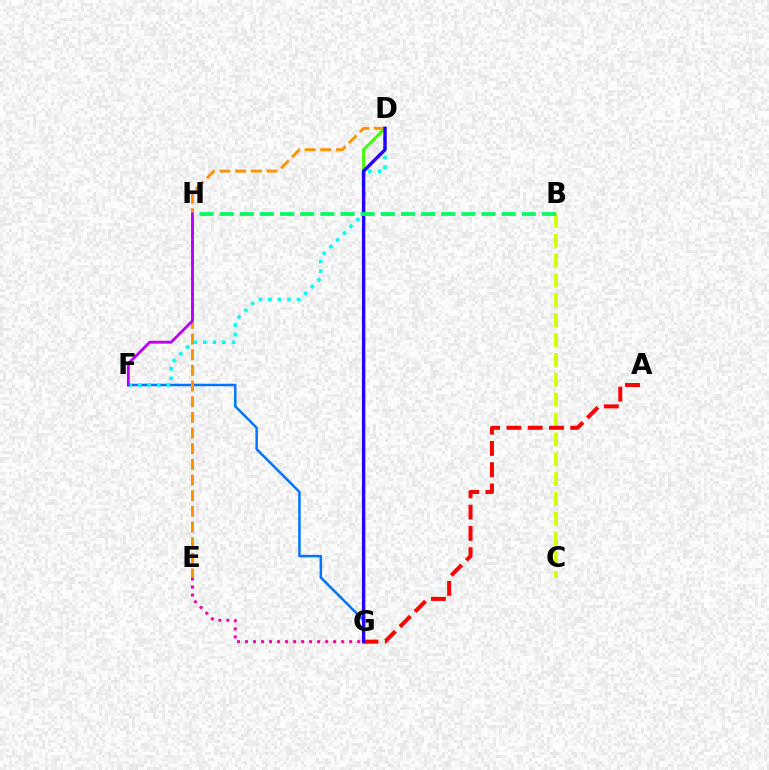{('F', 'G'): [{'color': '#0074ff', 'line_style': 'solid', 'thickness': 1.79}], ('B', 'C'): [{'color': '#d1ff00', 'line_style': 'dashed', 'thickness': 2.7}], ('D', 'G'): [{'color': '#3dff00', 'line_style': 'solid', 'thickness': 2.13}, {'color': '#2500ff', 'line_style': 'solid', 'thickness': 2.42}], ('D', 'F'): [{'color': '#00fff6', 'line_style': 'dotted', 'thickness': 2.59}], ('A', 'G'): [{'color': '#ff0000', 'line_style': 'dashed', 'thickness': 2.89}], ('D', 'E'): [{'color': '#ff9400', 'line_style': 'dashed', 'thickness': 2.13}], ('E', 'G'): [{'color': '#ff00ac', 'line_style': 'dotted', 'thickness': 2.18}], ('F', 'H'): [{'color': '#b900ff', 'line_style': 'solid', 'thickness': 2.06}], ('B', 'H'): [{'color': '#00ff5c', 'line_style': 'dashed', 'thickness': 2.74}]}